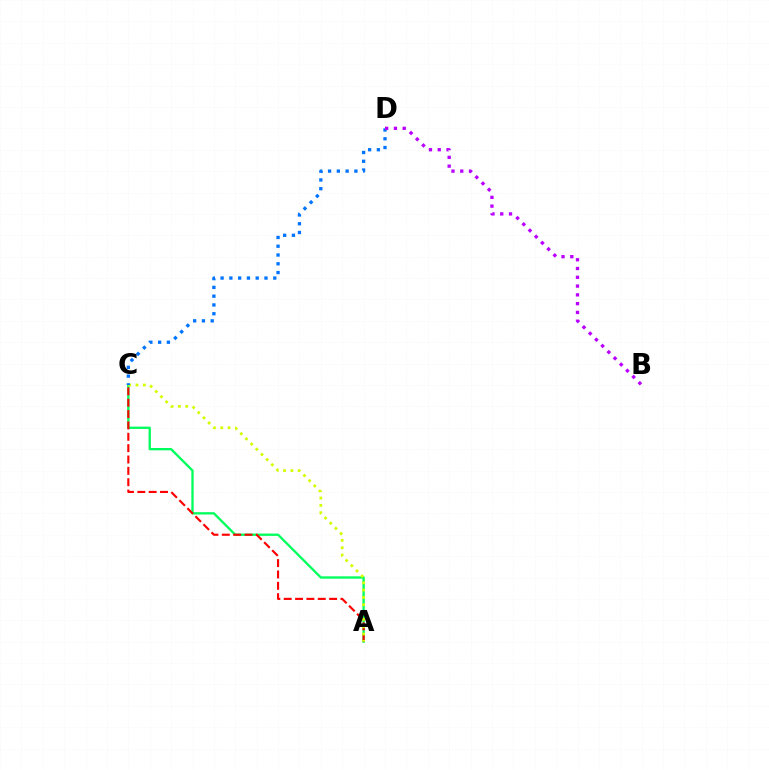{('A', 'C'): [{'color': '#00ff5c', 'line_style': 'solid', 'thickness': 1.67}, {'color': '#ff0000', 'line_style': 'dashed', 'thickness': 1.54}, {'color': '#d1ff00', 'line_style': 'dotted', 'thickness': 1.99}], ('C', 'D'): [{'color': '#0074ff', 'line_style': 'dotted', 'thickness': 2.38}], ('B', 'D'): [{'color': '#b900ff', 'line_style': 'dotted', 'thickness': 2.39}]}